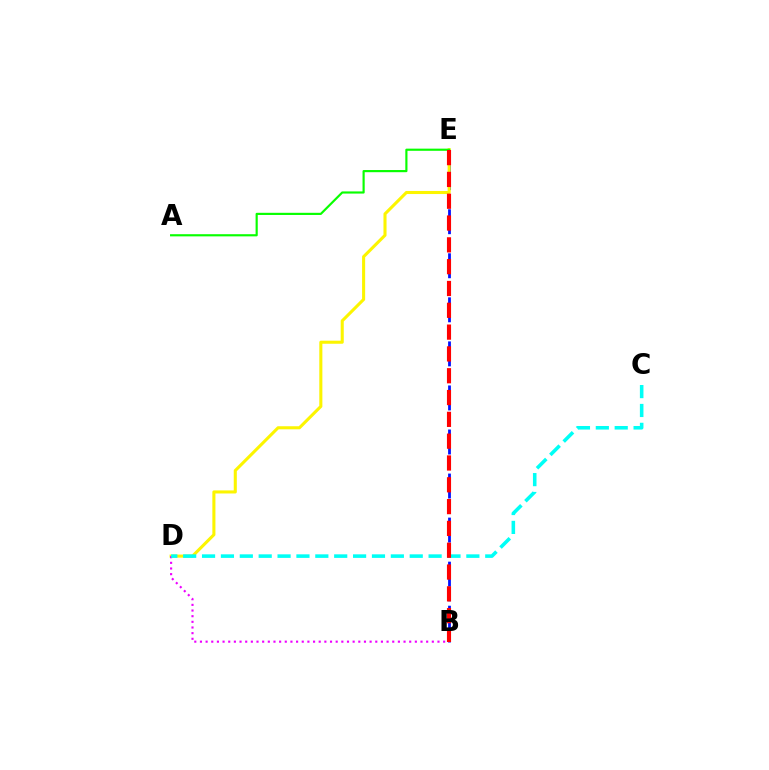{('B', 'E'): [{'color': '#0010ff', 'line_style': 'dashed', 'thickness': 1.99}, {'color': '#ff0000', 'line_style': 'dashed', 'thickness': 2.96}], ('D', 'E'): [{'color': '#fcf500', 'line_style': 'solid', 'thickness': 2.21}], ('A', 'E'): [{'color': '#08ff00', 'line_style': 'solid', 'thickness': 1.56}], ('B', 'D'): [{'color': '#ee00ff', 'line_style': 'dotted', 'thickness': 1.54}], ('C', 'D'): [{'color': '#00fff6', 'line_style': 'dashed', 'thickness': 2.56}]}